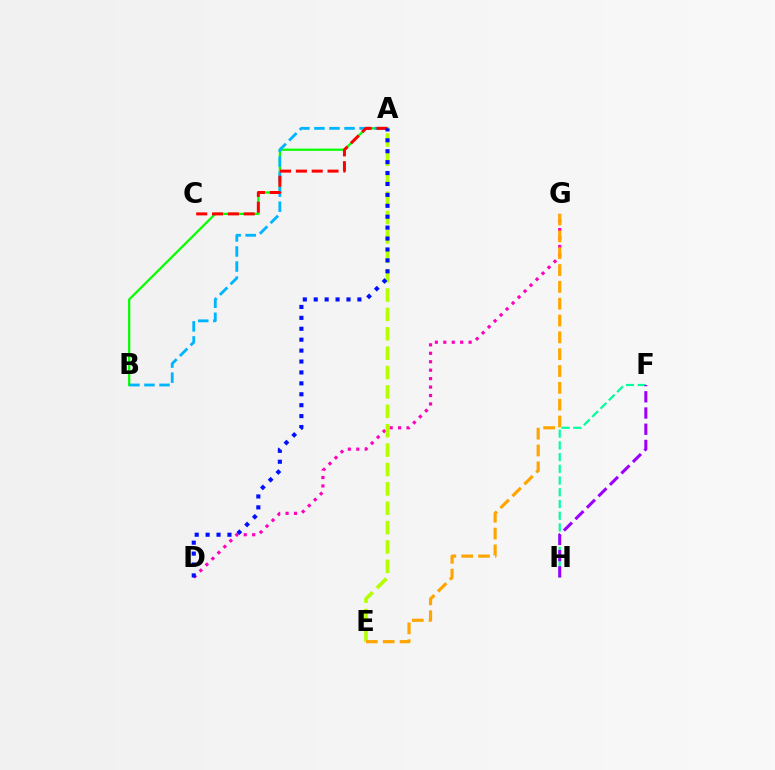{('F', 'H'): [{'color': '#00ff9d', 'line_style': 'dashed', 'thickness': 1.59}, {'color': '#9b00ff', 'line_style': 'dashed', 'thickness': 2.2}], ('D', 'G'): [{'color': '#ff00bd', 'line_style': 'dotted', 'thickness': 2.29}], ('A', 'B'): [{'color': '#08ff00', 'line_style': 'solid', 'thickness': 1.62}, {'color': '#00b5ff', 'line_style': 'dashed', 'thickness': 2.05}], ('A', 'C'): [{'color': '#ff0000', 'line_style': 'dashed', 'thickness': 2.15}], ('A', 'E'): [{'color': '#b3ff00', 'line_style': 'dashed', 'thickness': 2.63}], ('E', 'G'): [{'color': '#ffa500', 'line_style': 'dashed', 'thickness': 2.29}], ('A', 'D'): [{'color': '#0010ff', 'line_style': 'dotted', 'thickness': 2.97}]}